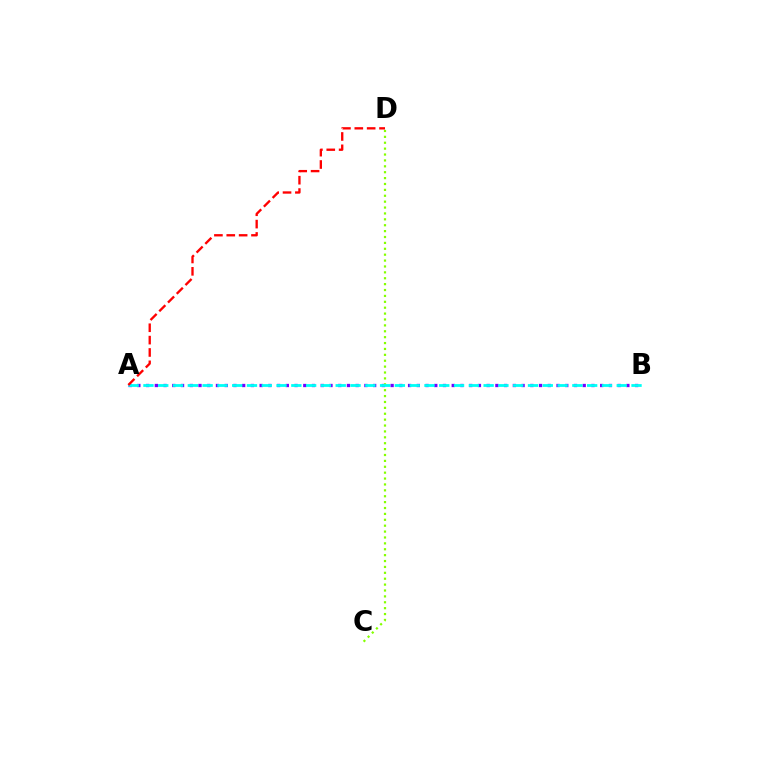{('A', 'B'): [{'color': '#7200ff', 'line_style': 'dotted', 'thickness': 2.37}, {'color': '#00fff6', 'line_style': 'dashed', 'thickness': 2.01}], ('C', 'D'): [{'color': '#84ff00', 'line_style': 'dotted', 'thickness': 1.6}], ('A', 'D'): [{'color': '#ff0000', 'line_style': 'dashed', 'thickness': 1.68}]}